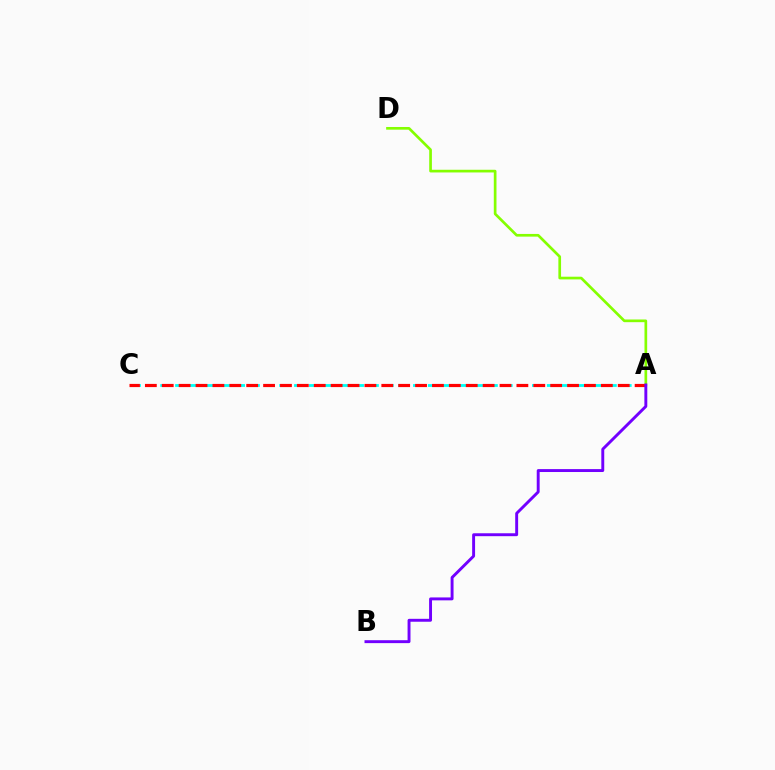{('A', 'C'): [{'color': '#00fff6', 'line_style': 'dashed', 'thickness': 2.02}, {'color': '#ff0000', 'line_style': 'dashed', 'thickness': 2.29}], ('A', 'D'): [{'color': '#84ff00', 'line_style': 'solid', 'thickness': 1.93}], ('A', 'B'): [{'color': '#7200ff', 'line_style': 'solid', 'thickness': 2.1}]}